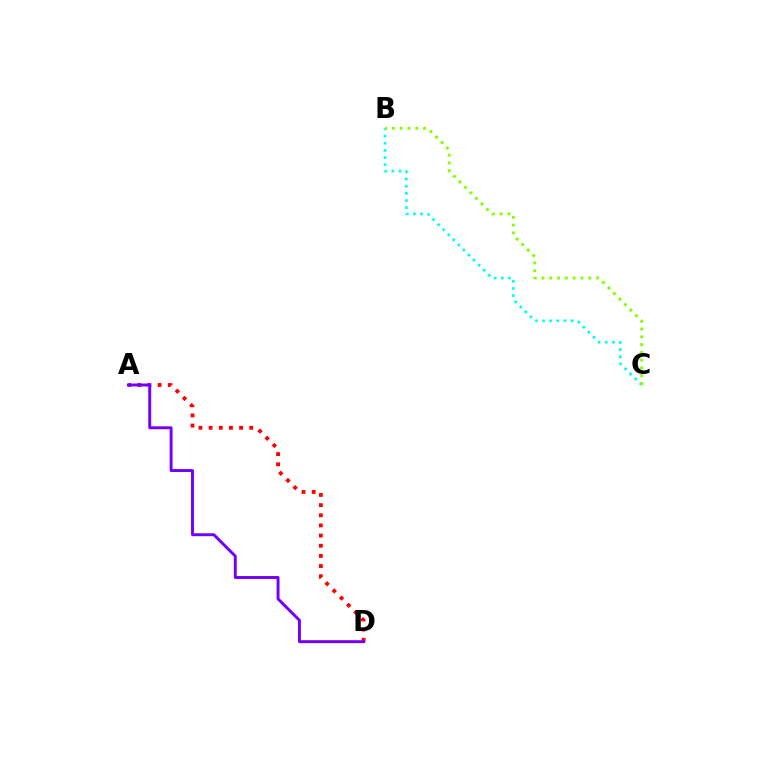{('A', 'D'): [{'color': '#ff0000', 'line_style': 'dotted', 'thickness': 2.76}, {'color': '#7200ff', 'line_style': 'solid', 'thickness': 2.11}], ('B', 'C'): [{'color': '#00fff6', 'line_style': 'dotted', 'thickness': 1.94}, {'color': '#84ff00', 'line_style': 'dotted', 'thickness': 2.12}]}